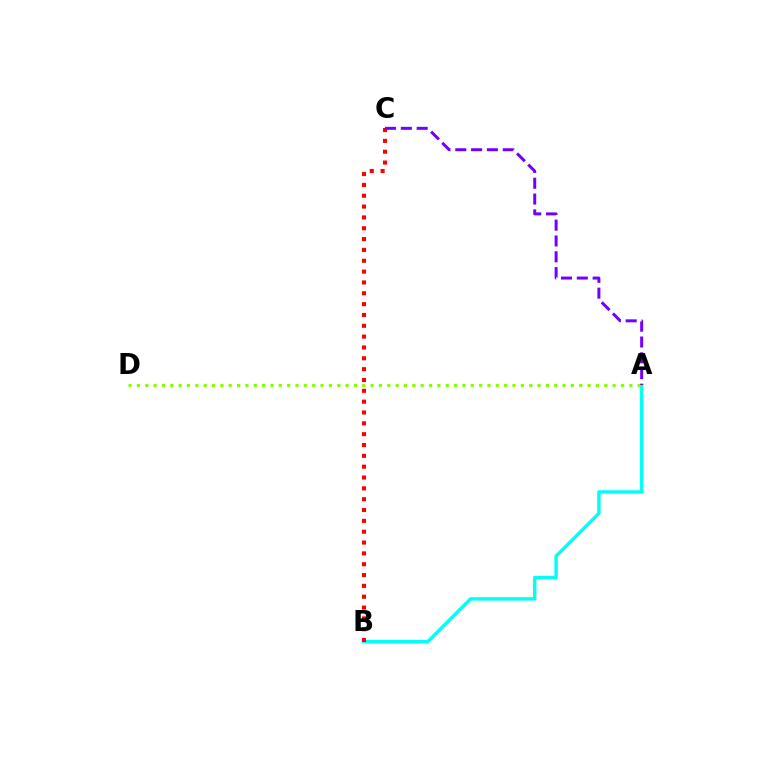{('A', 'B'): [{'color': '#00fff6', 'line_style': 'solid', 'thickness': 2.47}], ('A', 'D'): [{'color': '#84ff00', 'line_style': 'dotted', 'thickness': 2.27}], ('B', 'C'): [{'color': '#ff0000', 'line_style': 'dotted', 'thickness': 2.94}], ('A', 'C'): [{'color': '#7200ff', 'line_style': 'dashed', 'thickness': 2.15}]}